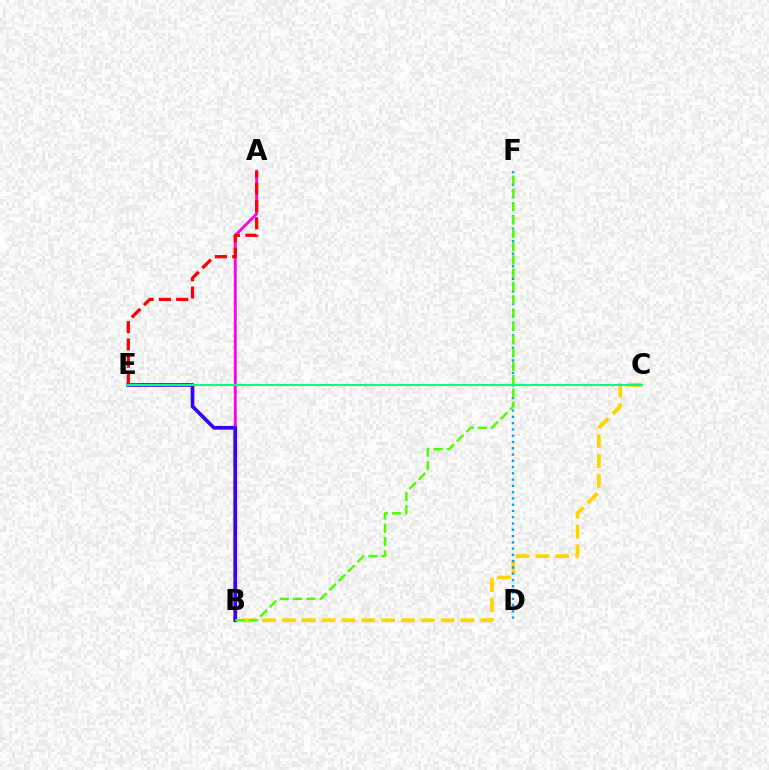{('B', 'C'): [{'color': '#ffd500', 'line_style': 'dashed', 'thickness': 2.7}], ('A', 'B'): [{'color': '#ff00ed', 'line_style': 'solid', 'thickness': 2.09}], ('B', 'E'): [{'color': '#3700ff', 'line_style': 'solid', 'thickness': 2.64}], ('A', 'E'): [{'color': '#ff0000', 'line_style': 'dashed', 'thickness': 2.34}], ('D', 'F'): [{'color': '#009eff', 'line_style': 'dotted', 'thickness': 1.7}], ('C', 'E'): [{'color': '#00ff86', 'line_style': 'solid', 'thickness': 1.53}], ('B', 'F'): [{'color': '#4fff00', 'line_style': 'dashed', 'thickness': 1.81}]}